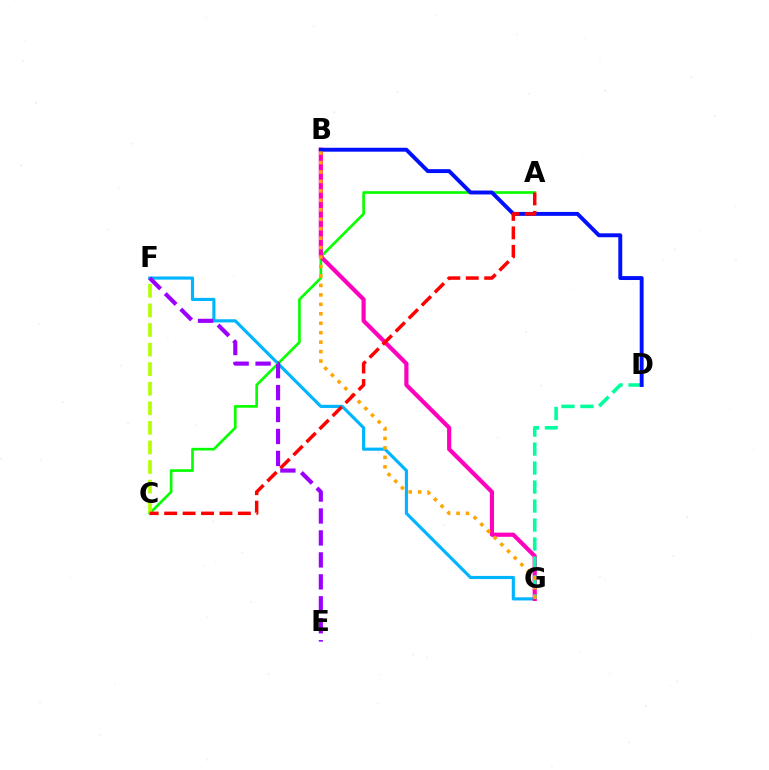{('F', 'G'): [{'color': '#00b5ff', 'line_style': 'solid', 'thickness': 2.26}], ('A', 'C'): [{'color': '#08ff00', 'line_style': 'solid', 'thickness': 1.92}, {'color': '#ff0000', 'line_style': 'dashed', 'thickness': 2.5}], ('C', 'F'): [{'color': '#b3ff00', 'line_style': 'dashed', 'thickness': 2.66}], ('B', 'G'): [{'color': '#ff00bd', 'line_style': 'solid', 'thickness': 3.0}, {'color': '#ffa500', 'line_style': 'dotted', 'thickness': 2.57}], ('D', 'G'): [{'color': '#00ff9d', 'line_style': 'dashed', 'thickness': 2.58}], ('B', 'D'): [{'color': '#0010ff', 'line_style': 'solid', 'thickness': 2.82}], ('E', 'F'): [{'color': '#9b00ff', 'line_style': 'dashed', 'thickness': 2.98}]}